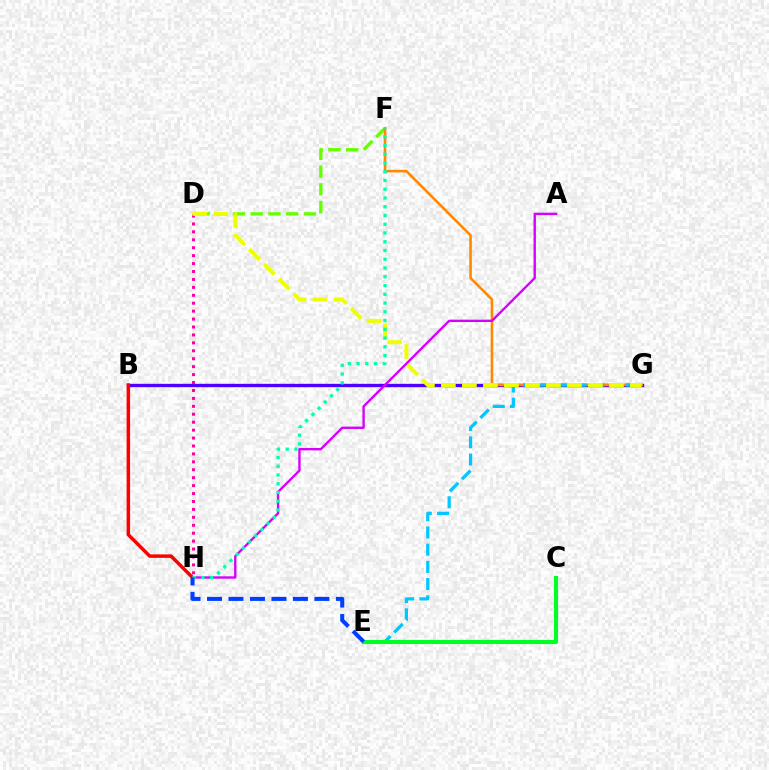{('B', 'G'): [{'color': '#4f00ff', 'line_style': 'solid', 'thickness': 2.42}], ('D', 'F'): [{'color': '#66ff00', 'line_style': 'dashed', 'thickness': 2.41}], ('D', 'H'): [{'color': '#ff00a0', 'line_style': 'dotted', 'thickness': 2.15}], ('F', 'G'): [{'color': '#ff8800', 'line_style': 'solid', 'thickness': 1.86}], ('E', 'G'): [{'color': '#00c7ff', 'line_style': 'dashed', 'thickness': 2.34}], ('D', 'G'): [{'color': '#eeff00', 'line_style': 'dashed', 'thickness': 2.85}], ('A', 'H'): [{'color': '#d600ff', 'line_style': 'solid', 'thickness': 1.7}], ('B', 'H'): [{'color': '#ff0000', 'line_style': 'solid', 'thickness': 2.5}], ('C', 'E'): [{'color': '#00ff27', 'line_style': 'solid', 'thickness': 2.97}], ('F', 'H'): [{'color': '#00ffaf', 'line_style': 'dotted', 'thickness': 2.38}], ('E', 'H'): [{'color': '#003fff', 'line_style': 'dashed', 'thickness': 2.92}]}